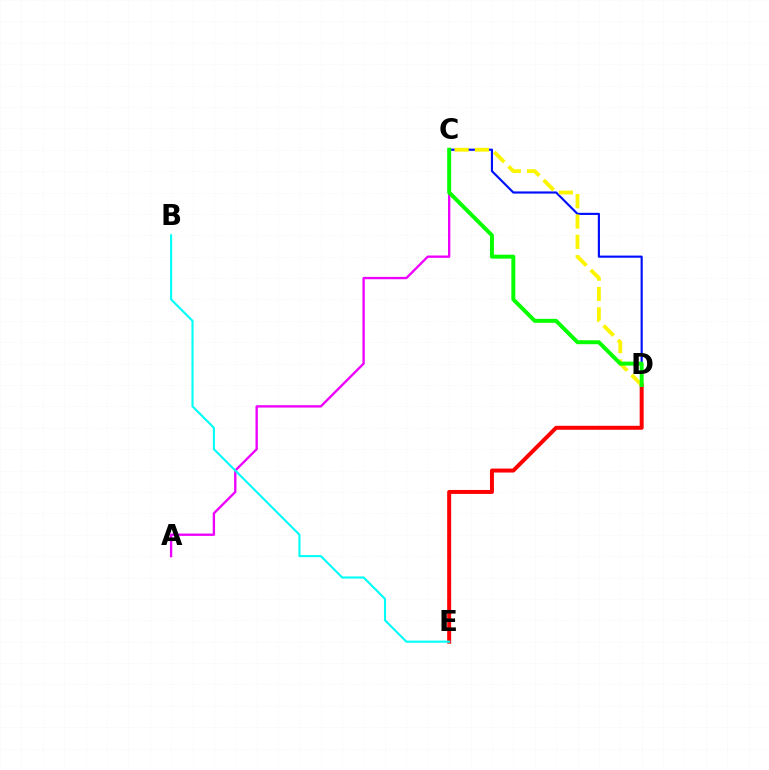{('C', 'D'): [{'color': '#0010ff', 'line_style': 'solid', 'thickness': 1.55}, {'color': '#fcf500', 'line_style': 'dashed', 'thickness': 2.76}, {'color': '#08ff00', 'line_style': 'solid', 'thickness': 2.85}], ('D', 'E'): [{'color': '#ff0000', 'line_style': 'solid', 'thickness': 2.86}], ('A', 'C'): [{'color': '#ee00ff', 'line_style': 'solid', 'thickness': 1.69}], ('B', 'E'): [{'color': '#00fff6', 'line_style': 'solid', 'thickness': 1.52}]}